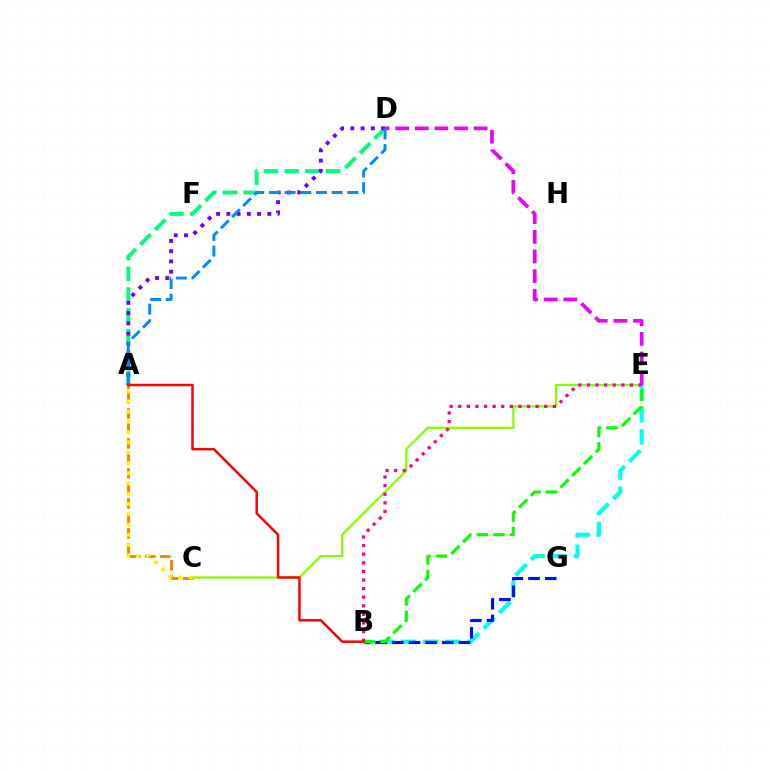{('A', 'D'): [{'color': '#00ff74', 'line_style': 'dashed', 'thickness': 2.82}, {'color': '#7200ff', 'line_style': 'dotted', 'thickness': 2.78}, {'color': '#008cff', 'line_style': 'dashed', 'thickness': 2.13}], ('A', 'C'): [{'color': '#ff7c00', 'line_style': 'dashed', 'thickness': 2.04}, {'color': '#fcf500', 'line_style': 'dotted', 'thickness': 2.79}], ('C', 'E'): [{'color': '#84ff00', 'line_style': 'solid', 'thickness': 1.63}], ('B', 'E'): [{'color': '#00fff6', 'line_style': 'dashed', 'thickness': 3.0}, {'color': '#08ff00', 'line_style': 'dashed', 'thickness': 2.25}, {'color': '#ff0094', 'line_style': 'dotted', 'thickness': 2.34}], ('B', 'G'): [{'color': '#0010ff', 'line_style': 'dashed', 'thickness': 2.27}], ('A', 'B'): [{'color': '#ff0000', 'line_style': 'solid', 'thickness': 1.78}], ('D', 'E'): [{'color': '#ee00ff', 'line_style': 'dashed', 'thickness': 2.67}]}